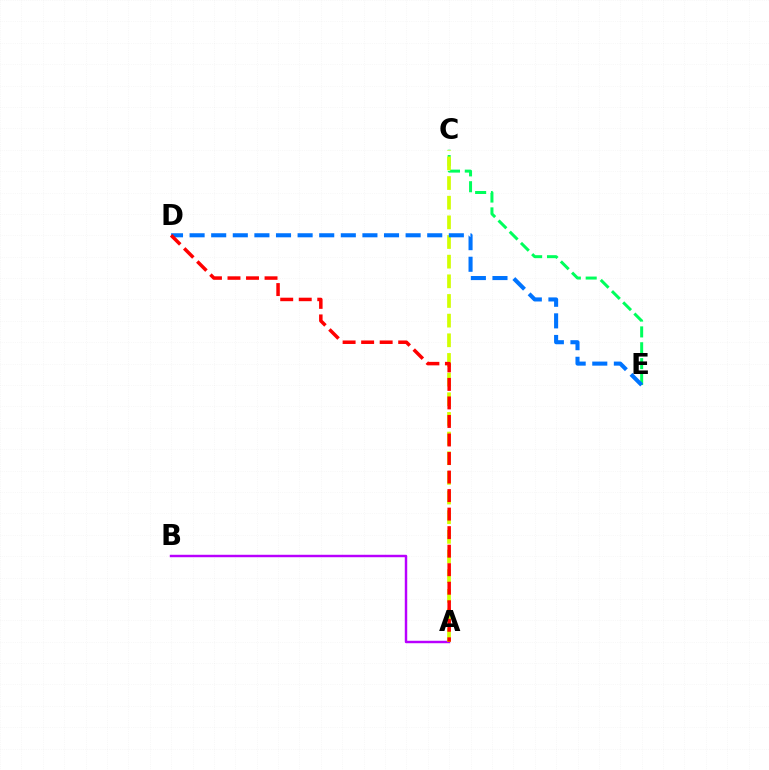{('C', 'E'): [{'color': '#00ff5c', 'line_style': 'dashed', 'thickness': 2.15}], ('A', 'B'): [{'color': '#b900ff', 'line_style': 'solid', 'thickness': 1.76}], ('A', 'C'): [{'color': '#d1ff00', 'line_style': 'dashed', 'thickness': 2.67}], ('D', 'E'): [{'color': '#0074ff', 'line_style': 'dashed', 'thickness': 2.93}], ('A', 'D'): [{'color': '#ff0000', 'line_style': 'dashed', 'thickness': 2.52}]}